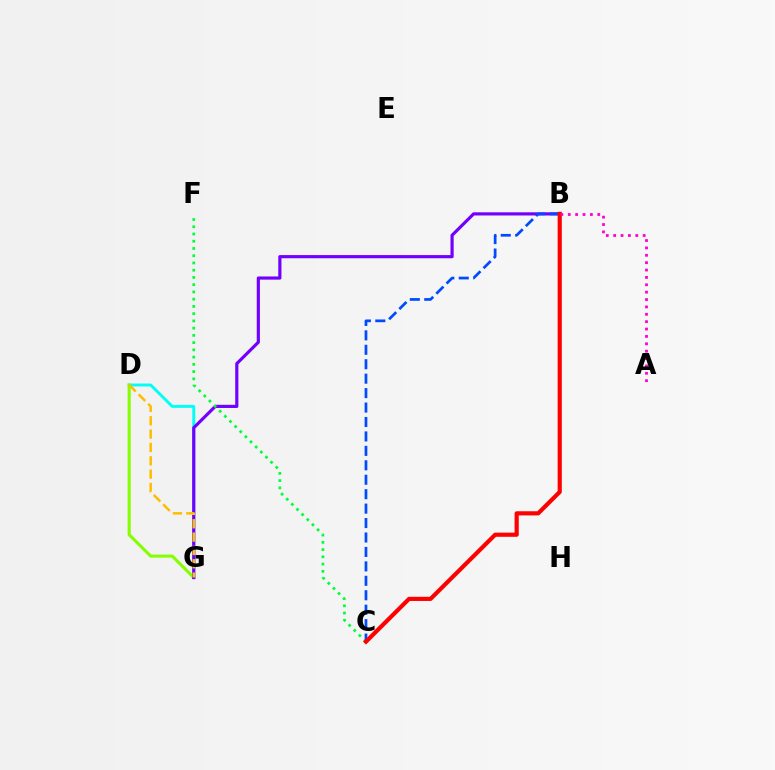{('D', 'G'): [{'color': '#00fff6', 'line_style': 'solid', 'thickness': 2.1}, {'color': '#84ff00', 'line_style': 'solid', 'thickness': 2.22}, {'color': '#ffbd00', 'line_style': 'dashed', 'thickness': 1.81}], ('B', 'G'): [{'color': '#7200ff', 'line_style': 'solid', 'thickness': 2.28}], ('C', 'F'): [{'color': '#00ff39', 'line_style': 'dotted', 'thickness': 1.97}], ('B', 'C'): [{'color': '#004bff', 'line_style': 'dashed', 'thickness': 1.96}, {'color': '#ff0000', 'line_style': 'solid', 'thickness': 2.99}], ('A', 'B'): [{'color': '#ff00cf', 'line_style': 'dotted', 'thickness': 2.0}]}